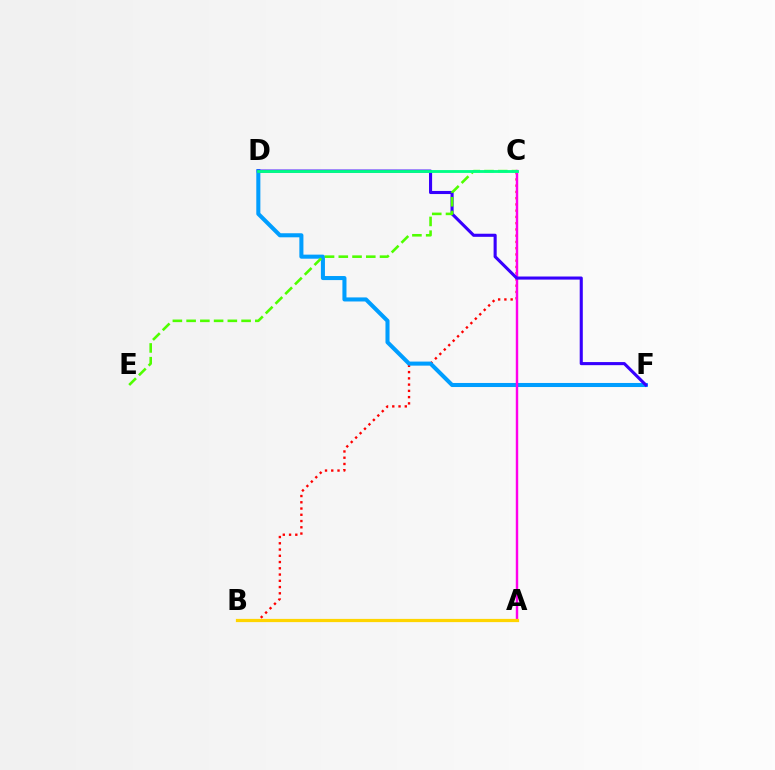{('B', 'C'): [{'color': '#ff0000', 'line_style': 'dotted', 'thickness': 1.7}], ('D', 'F'): [{'color': '#009eff', 'line_style': 'solid', 'thickness': 2.92}, {'color': '#3700ff', 'line_style': 'solid', 'thickness': 2.22}], ('A', 'C'): [{'color': '#ff00ed', 'line_style': 'solid', 'thickness': 1.75}], ('C', 'E'): [{'color': '#4fff00', 'line_style': 'dashed', 'thickness': 1.87}], ('C', 'D'): [{'color': '#00ff86', 'line_style': 'solid', 'thickness': 2.05}], ('A', 'B'): [{'color': '#ffd500', 'line_style': 'solid', 'thickness': 2.33}]}